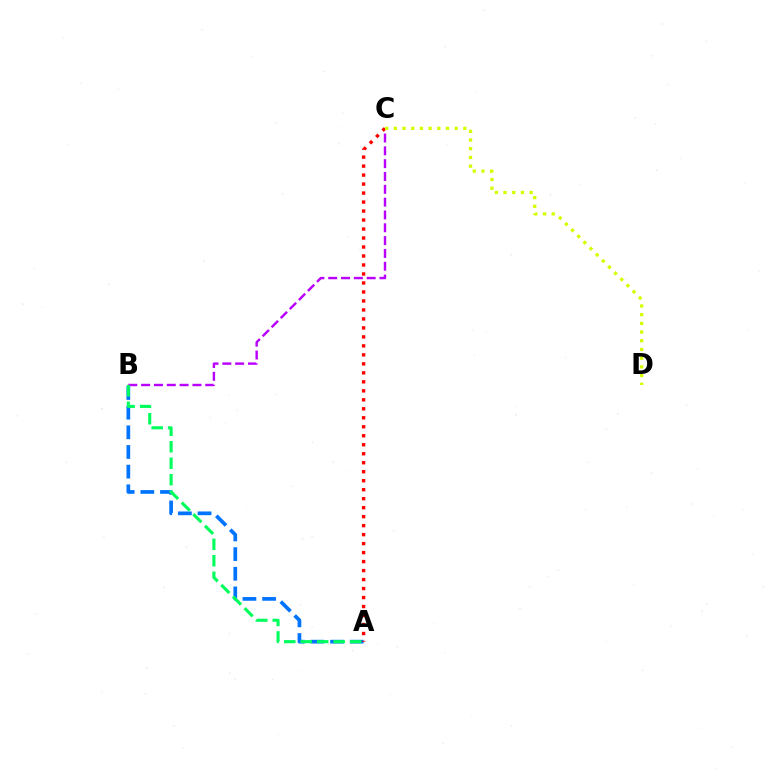{('B', 'C'): [{'color': '#b900ff', 'line_style': 'dashed', 'thickness': 1.74}], ('A', 'B'): [{'color': '#0074ff', 'line_style': 'dashed', 'thickness': 2.67}, {'color': '#00ff5c', 'line_style': 'dashed', 'thickness': 2.24}], ('A', 'C'): [{'color': '#ff0000', 'line_style': 'dotted', 'thickness': 2.44}], ('C', 'D'): [{'color': '#d1ff00', 'line_style': 'dotted', 'thickness': 2.36}]}